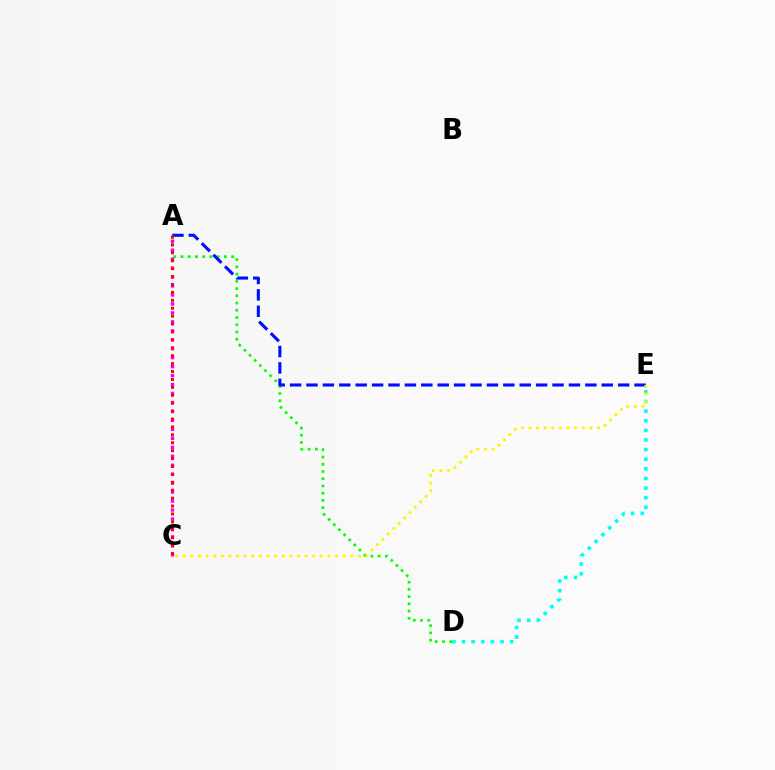{('A', 'D'): [{'color': '#08ff00', 'line_style': 'dotted', 'thickness': 1.96}], ('A', 'C'): [{'color': '#ee00ff', 'line_style': 'dotted', 'thickness': 2.43}, {'color': '#ff0000', 'line_style': 'dotted', 'thickness': 2.15}], ('A', 'E'): [{'color': '#0010ff', 'line_style': 'dashed', 'thickness': 2.23}], ('D', 'E'): [{'color': '#00fff6', 'line_style': 'dotted', 'thickness': 2.61}], ('C', 'E'): [{'color': '#fcf500', 'line_style': 'dotted', 'thickness': 2.07}]}